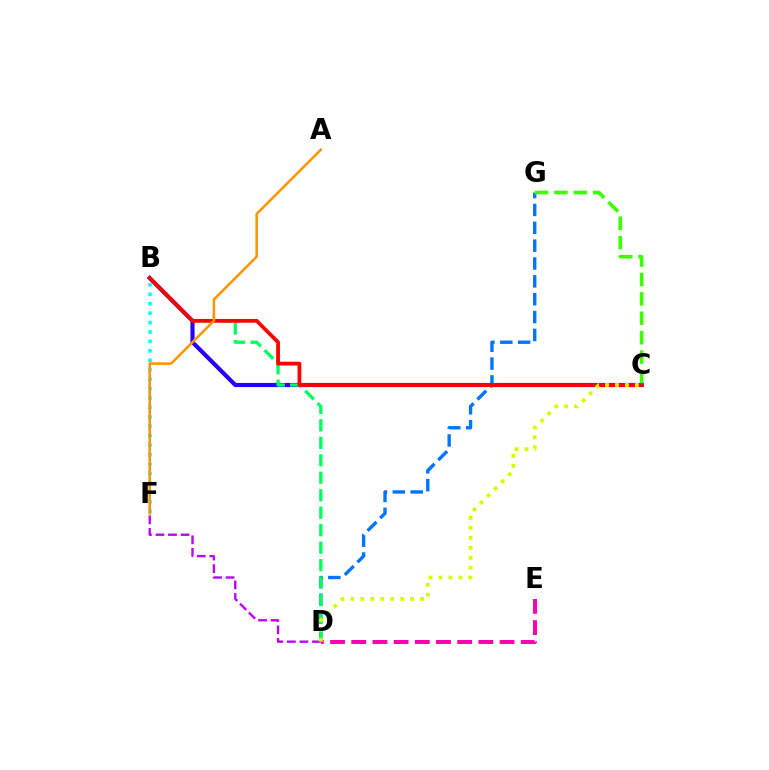{('B', 'C'): [{'color': '#2500ff', 'line_style': 'solid', 'thickness': 2.98}, {'color': '#ff0000', 'line_style': 'solid', 'thickness': 2.73}], ('D', 'G'): [{'color': '#0074ff', 'line_style': 'dashed', 'thickness': 2.43}], ('B', 'D'): [{'color': '#00ff5c', 'line_style': 'dashed', 'thickness': 2.37}], ('B', 'F'): [{'color': '#00fff6', 'line_style': 'dotted', 'thickness': 2.56}], ('C', 'G'): [{'color': '#3dff00', 'line_style': 'dashed', 'thickness': 2.64}], ('D', 'F'): [{'color': '#b900ff', 'line_style': 'dashed', 'thickness': 1.7}], ('D', 'E'): [{'color': '#ff00ac', 'line_style': 'dashed', 'thickness': 2.88}], ('A', 'F'): [{'color': '#ff9400', 'line_style': 'solid', 'thickness': 1.82}], ('C', 'D'): [{'color': '#d1ff00', 'line_style': 'dotted', 'thickness': 2.71}]}